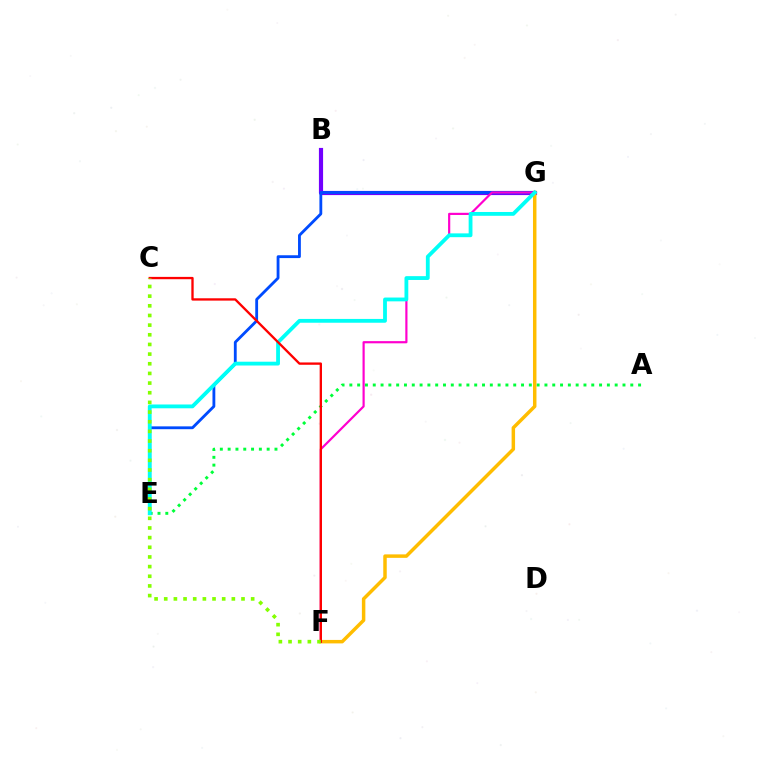{('B', 'G'): [{'color': '#7200ff', 'line_style': 'solid', 'thickness': 3.0}], ('A', 'E'): [{'color': '#00ff39', 'line_style': 'dotted', 'thickness': 2.12}], ('E', 'G'): [{'color': '#004bff', 'line_style': 'solid', 'thickness': 2.04}, {'color': '#00fff6', 'line_style': 'solid', 'thickness': 2.74}], ('F', 'G'): [{'color': '#ffbd00', 'line_style': 'solid', 'thickness': 2.5}, {'color': '#ff00cf', 'line_style': 'solid', 'thickness': 1.57}], ('C', 'F'): [{'color': '#ff0000', 'line_style': 'solid', 'thickness': 1.68}, {'color': '#84ff00', 'line_style': 'dotted', 'thickness': 2.62}]}